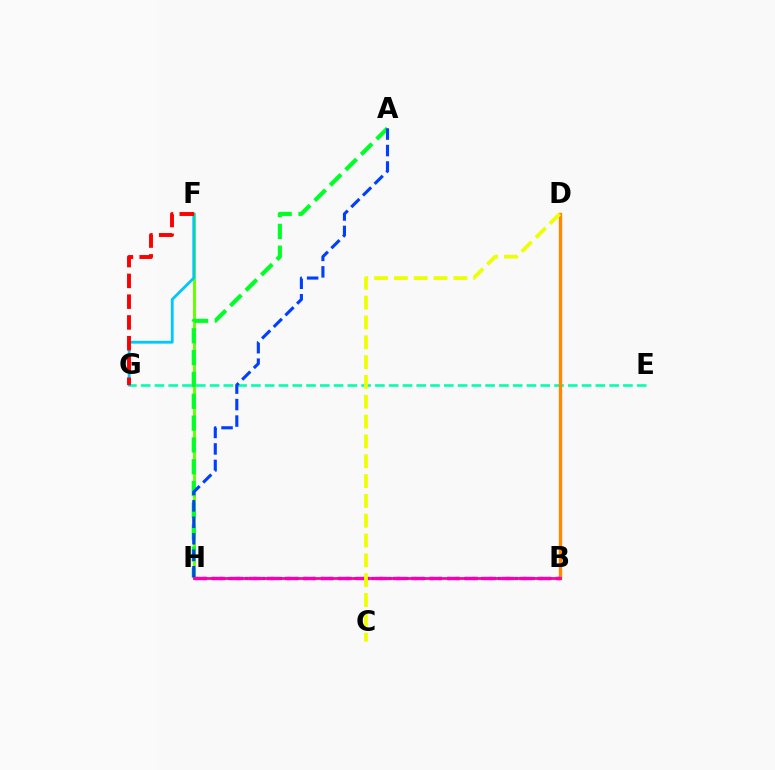{('F', 'H'): [{'color': '#66ff00', 'line_style': 'solid', 'thickness': 2.11}], ('E', 'G'): [{'color': '#00ffaf', 'line_style': 'dashed', 'thickness': 1.87}], ('F', 'G'): [{'color': '#00c7ff', 'line_style': 'solid', 'thickness': 2.03}, {'color': '#ff0000', 'line_style': 'dashed', 'thickness': 2.82}], ('B', 'D'): [{'color': '#ff8800', 'line_style': 'solid', 'thickness': 2.42}], ('A', 'H'): [{'color': '#00ff27', 'line_style': 'dashed', 'thickness': 2.97}, {'color': '#003fff', 'line_style': 'dashed', 'thickness': 2.24}], ('B', 'H'): [{'color': '#4f00ff', 'line_style': 'dotted', 'thickness': 2.29}, {'color': '#d600ff', 'line_style': 'dashed', 'thickness': 2.45}, {'color': '#ff00a0', 'line_style': 'solid', 'thickness': 1.99}], ('C', 'D'): [{'color': '#eeff00', 'line_style': 'dashed', 'thickness': 2.69}]}